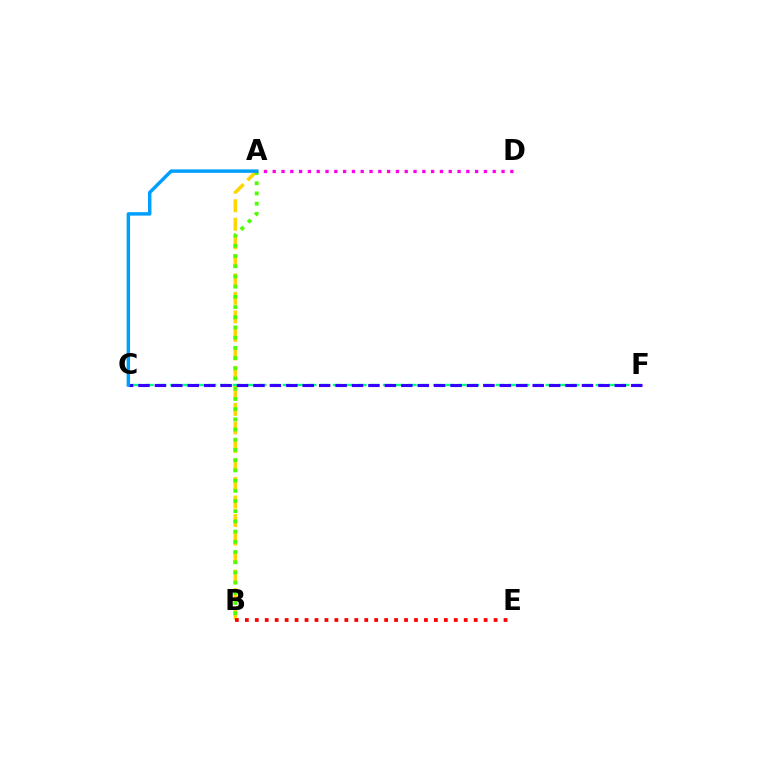{('A', 'B'): [{'color': '#ffd500', 'line_style': 'dashed', 'thickness': 2.52}, {'color': '#4fff00', 'line_style': 'dotted', 'thickness': 2.77}], ('C', 'F'): [{'color': '#00ff86', 'line_style': 'dashed', 'thickness': 1.7}, {'color': '#3700ff', 'line_style': 'dashed', 'thickness': 2.23}], ('B', 'E'): [{'color': '#ff0000', 'line_style': 'dotted', 'thickness': 2.7}], ('A', 'D'): [{'color': '#ff00ed', 'line_style': 'dotted', 'thickness': 2.39}], ('A', 'C'): [{'color': '#009eff', 'line_style': 'solid', 'thickness': 2.48}]}